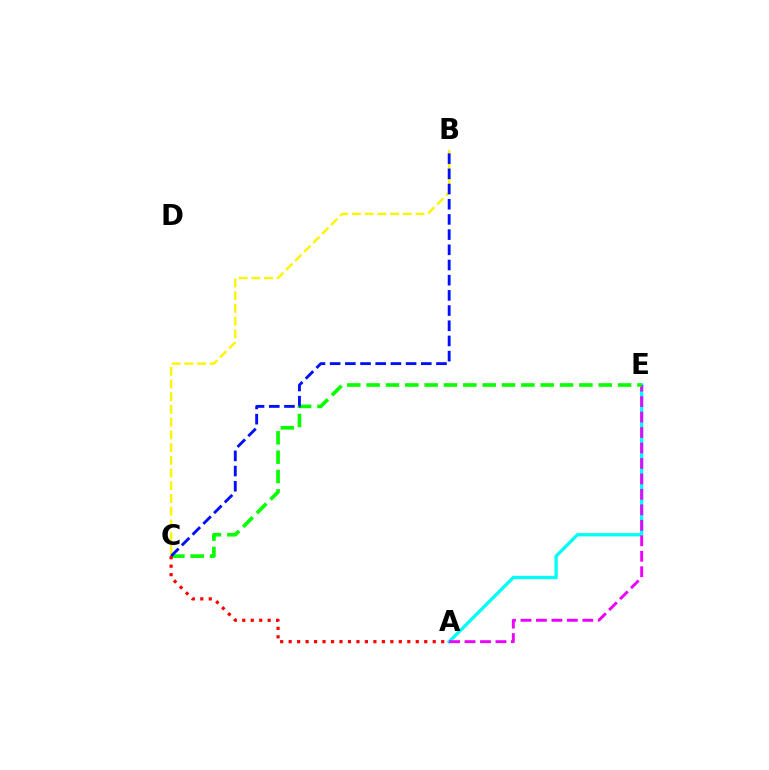{('A', 'E'): [{'color': '#00fff6', 'line_style': 'solid', 'thickness': 2.39}, {'color': '#ee00ff', 'line_style': 'dashed', 'thickness': 2.1}], ('C', 'E'): [{'color': '#08ff00', 'line_style': 'dashed', 'thickness': 2.63}], ('B', 'C'): [{'color': '#fcf500', 'line_style': 'dashed', 'thickness': 1.73}, {'color': '#0010ff', 'line_style': 'dashed', 'thickness': 2.06}], ('A', 'C'): [{'color': '#ff0000', 'line_style': 'dotted', 'thickness': 2.3}]}